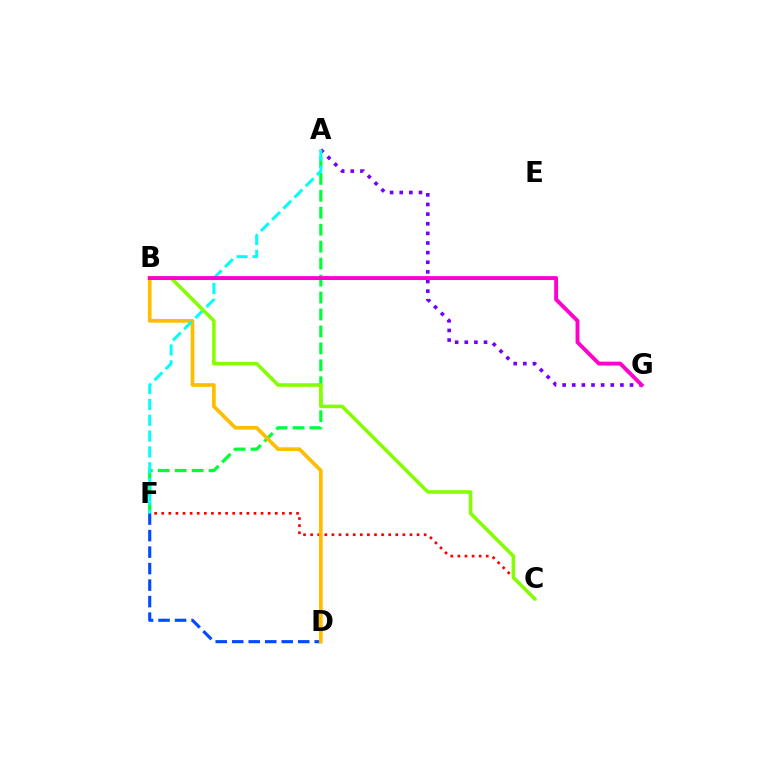{('C', 'F'): [{'color': '#ff0000', 'line_style': 'dotted', 'thickness': 1.93}], ('A', 'F'): [{'color': '#00ff39', 'line_style': 'dashed', 'thickness': 2.3}, {'color': '#00fff6', 'line_style': 'dashed', 'thickness': 2.15}], ('D', 'F'): [{'color': '#004bff', 'line_style': 'dashed', 'thickness': 2.24}], ('A', 'G'): [{'color': '#7200ff', 'line_style': 'dotted', 'thickness': 2.62}], ('B', 'D'): [{'color': '#ffbd00', 'line_style': 'solid', 'thickness': 2.66}], ('B', 'C'): [{'color': '#84ff00', 'line_style': 'solid', 'thickness': 2.56}], ('B', 'G'): [{'color': '#ff00cf', 'line_style': 'solid', 'thickness': 2.8}]}